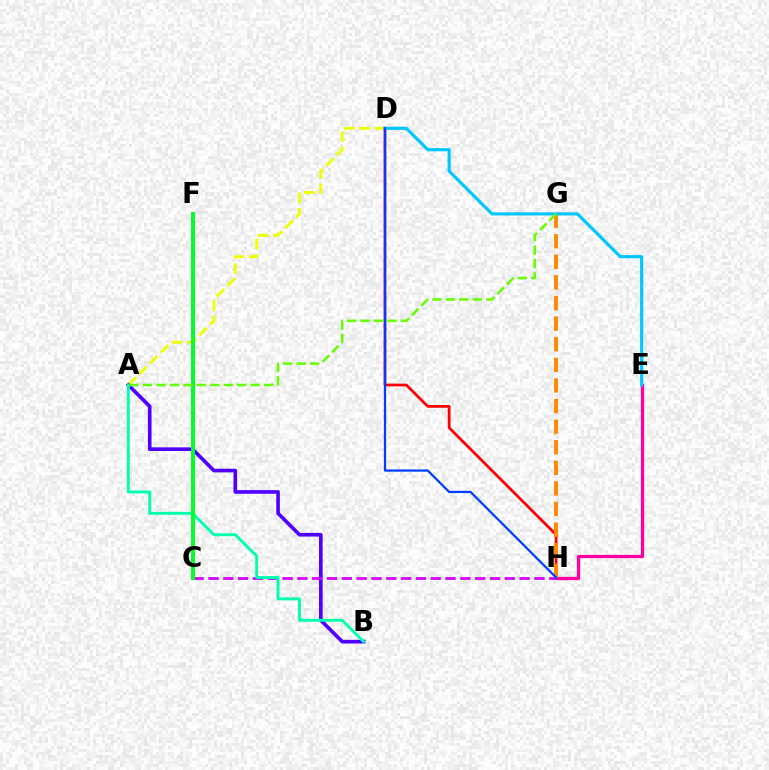{('A', 'D'): [{'color': '#eeff00', 'line_style': 'dashed', 'thickness': 2.07}], ('A', 'B'): [{'color': '#4f00ff', 'line_style': 'solid', 'thickness': 2.62}, {'color': '#00ffaf', 'line_style': 'solid', 'thickness': 2.09}], ('E', 'H'): [{'color': '#ff00a0', 'line_style': 'solid', 'thickness': 2.37}], ('D', 'H'): [{'color': '#ff0000', 'line_style': 'solid', 'thickness': 1.98}, {'color': '#003fff', 'line_style': 'solid', 'thickness': 1.6}], ('C', 'H'): [{'color': '#d600ff', 'line_style': 'dashed', 'thickness': 2.01}], ('G', 'H'): [{'color': '#ff8800', 'line_style': 'dashed', 'thickness': 2.8}], ('D', 'E'): [{'color': '#00c7ff', 'line_style': 'solid', 'thickness': 2.27}], ('C', 'F'): [{'color': '#00ff27', 'line_style': 'solid', 'thickness': 2.84}], ('A', 'G'): [{'color': '#66ff00', 'line_style': 'dashed', 'thickness': 1.83}]}